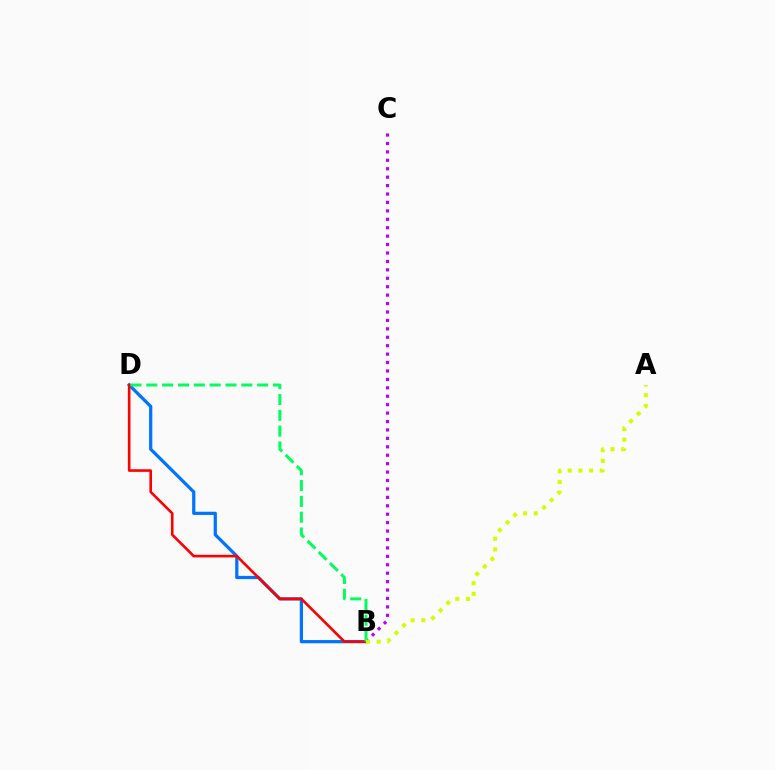{('B', 'D'): [{'color': '#0074ff', 'line_style': 'solid', 'thickness': 2.32}, {'color': '#ff0000', 'line_style': 'solid', 'thickness': 1.88}, {'color': '#00ff5c', 'line_style': 'dashed', 'thickness': 2.15}], ('B', 'C'): [{'color': '#b900ff', 'line_style': 'dotted', 'thickness': 2.29}], ('A', 'B'): [{'color': '#d1ff00', 'line_style': 'dotted', 'thickness': 2.9}]}